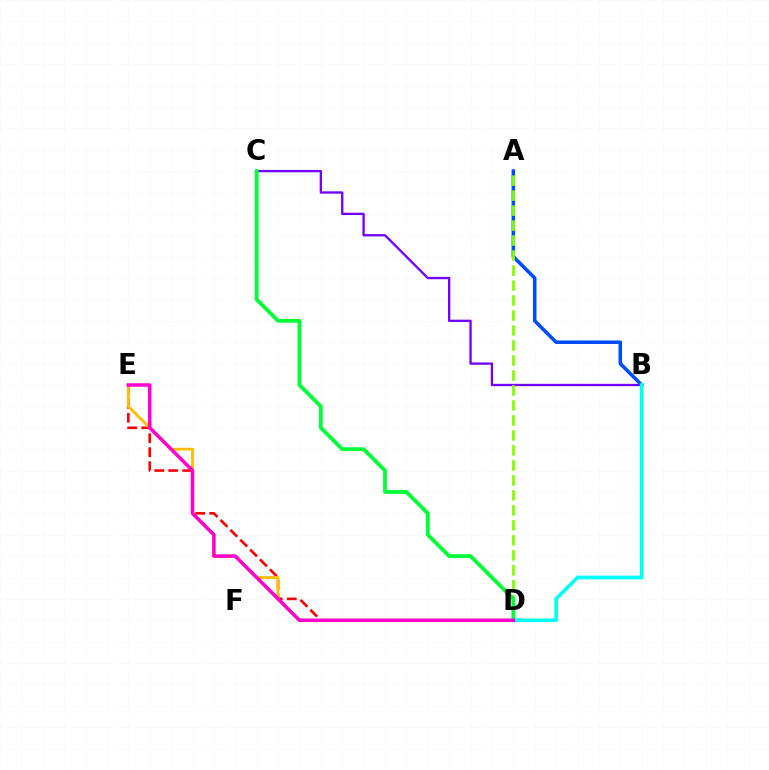{('B', 'C'): [{'color': '#7200ff', 'line_style': 'solid', 'thickness': 1.67}], ('D', 'E'): [{'color': '#ff0000', 'line_style': 'dashed', 'thickness': 1.9}, {'color': '#ffbd00', 'line_style': 'solid', 'thickness': 2.03}, {'color': '#ff00cf', 'line_style': 'solid', 'thickness': 2.52}], ('A', 'B'): [{'color': '#004bff', 'line_style': 'solid', 'thickness': 2.54}], ('B', 'D'): [{'color': '#00fff6', 'line_style': 'solid', 'thickness': 2.65}], ('A', 'D'): [{'color': '#84ff00', 'line_style': 'dashed', 'thickness': 2.04}], ('C', 'D'): [{'color': '#00ff39', 'line_style': 'solid', 'thickness': 2.75}]}